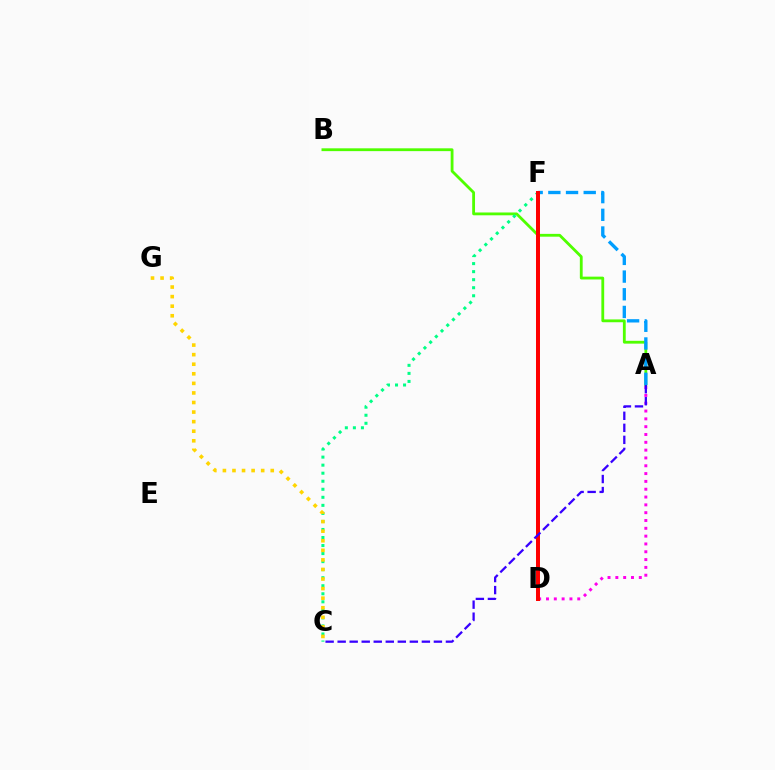{('A', 'B'): [{'color': '#4fff00', 'line_style': 'solid', 'thickness': 2.03}], ('C', 'F'): [{'color': '#00ff86', 'line_style': 'dotted', 'thickness': 2.18}], ('C', 'G'): [{'color': '#ffd500', 'line_style': 'dotted', 'thickness': 2.6}], ('A', 'F'): [{'color': '#009eff', 'line_style': 'dashed', 'thickness': 2.4}], ('A', 'D'): [{'color': '#ff00ed', 'line_style': 'dotted', 'thickness': 2.12}], ('D', 'F'): [{'color': '#ff0000', 'line_style': 'solid', 'thickness': 2.87}], ('A', 'C'): [{'color': '#3700ff', 'line_style': 'dashed', 'thickness': 1.63}]}